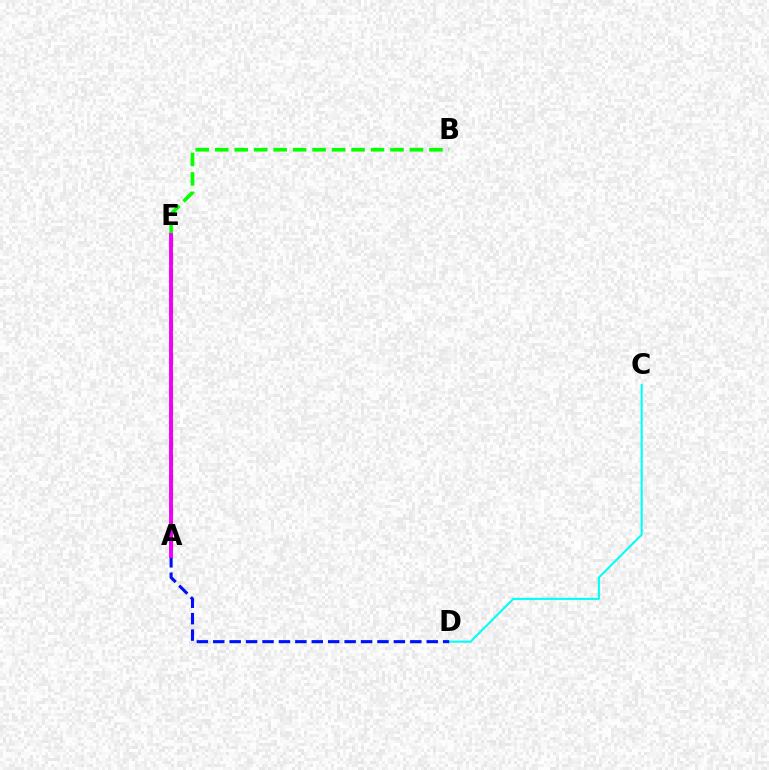{('B', 'E'): [{'color': '#08ff00', 'line_style': 'dashed', 'thickness': 2.65}], ('A', 'E'): [{'color': '#fcf500', 'line_style': 'solid', 'thickness': 2.59}, {'color': '#ff0000', 'line_style': 'dashed', 'thickness': 2.28}, {'color': '#ee00ff', 'line_style': 'solid', 'thickness': 2.8}], ('C', 'D'): [{'color': '#00fff6', 'line_style': 'solid', 'thickness': 1.5}], ('A', 'D'): [{'color': '#0010ff', 'line_style': 'dashed', 'thickness': 2.23}]}